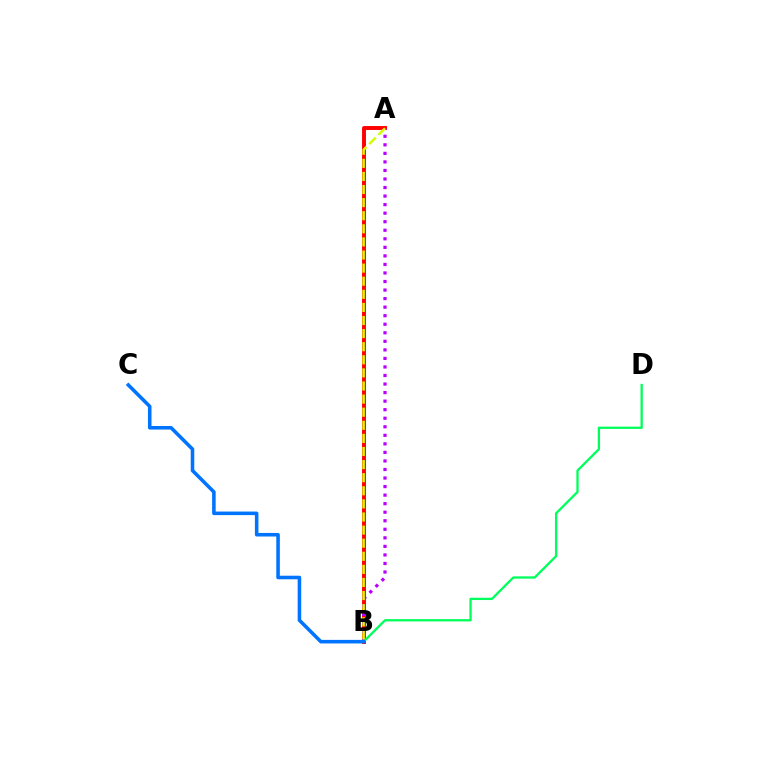{('A', 'B'): [{'color': '#ff0000', 'line_style': 'solid', 'thickness': 2.82}, {'color': '#b900ff', 'line_style': 'dotted', 'thickness': 2.32}, {'color': '#d1ff00', 'line_style': 'dashed', 'thickness': 1.78}], ('B', 'D'): [{'color': '#00ff5c', 'line_style': 'solid', 'thickness': 1.66}], ('B', 'C'): [{'color': '#0074ff', 'line_style': 'solid', 'thickness': 2.56}]}